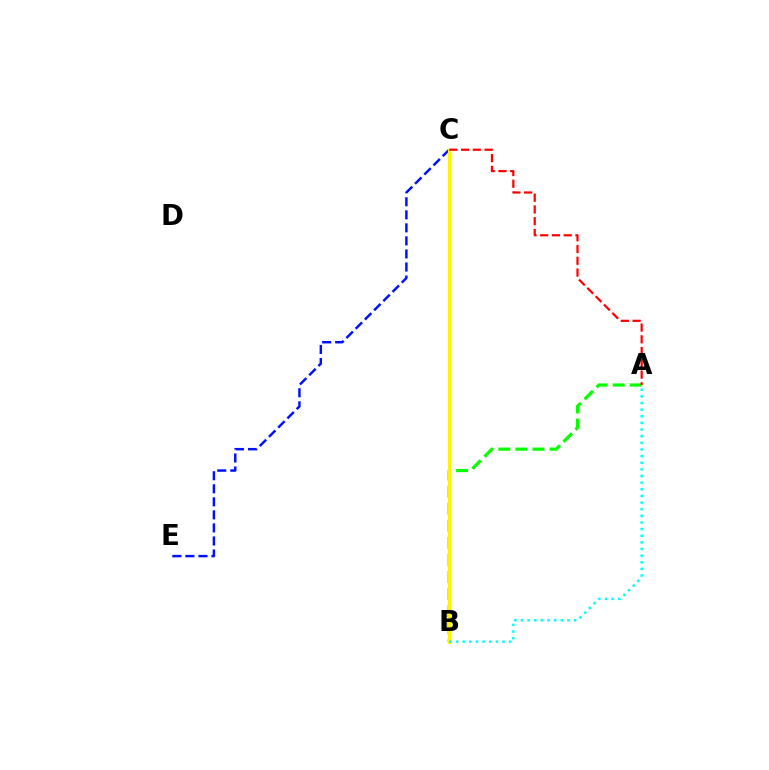{('C', 'E'): [{'color': '#0010ff', 'line_style': 'dashed', 'thickness': 1.77}], ('A', 'B'): [{'color': '#08ff00', 'line_style': 'dashed', 'thickness': 2.32}, {'color': '#00fff6', 'line_style': 'dotted', 'thickness': 1.8}], ('B', 'C'): [{'color': '#ee00ff', 'line_style': 'solid', 'thickness': 1.98}, {'color': '#fcf500', 'line_style': 'solid', 'thickness': 2.32}], ('A', 'C'): [{'color': '#ff0000', 'line_style': 'dashed', 'thickness': 1.6}]}